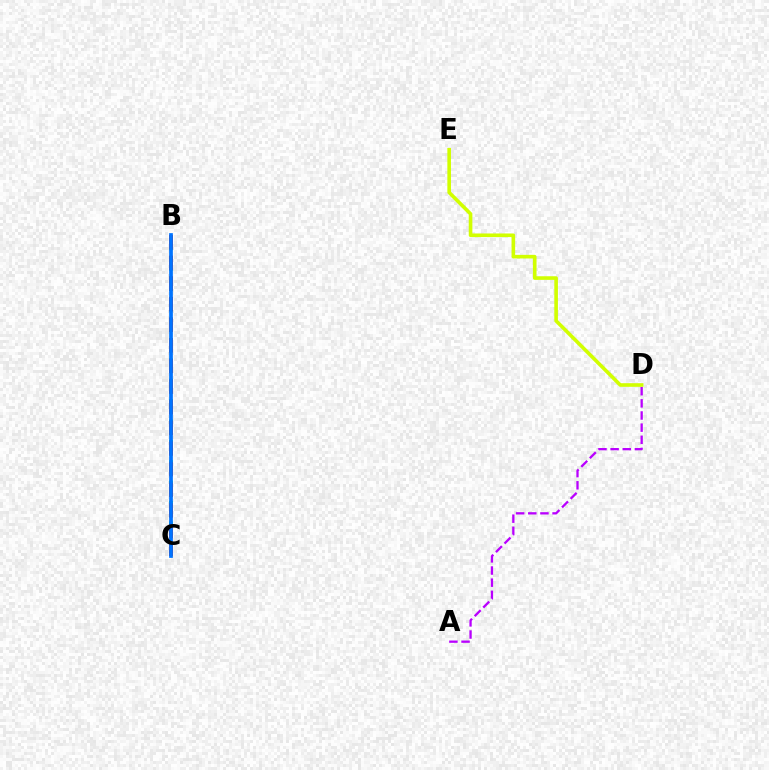{('A', 'D'): [{'color': '#b900ff', 'line_style': 'dashed', 'thickness': 1.65}], ('B', 'C'): [{'color': '#00ff5c', 'line_style': 'dashed', 'thickness': 2.77}, {'color': '#ff0000', 'line_style': 'dashed', 'thickness': 2.8}, {'color': '#0074ff', 'line_style': 'solid', 'thickness': 2.68}], ('D', 'E'): [{'color': '#d1ff00', 'line_style': 'solid', 'thickness': 2.61}]}